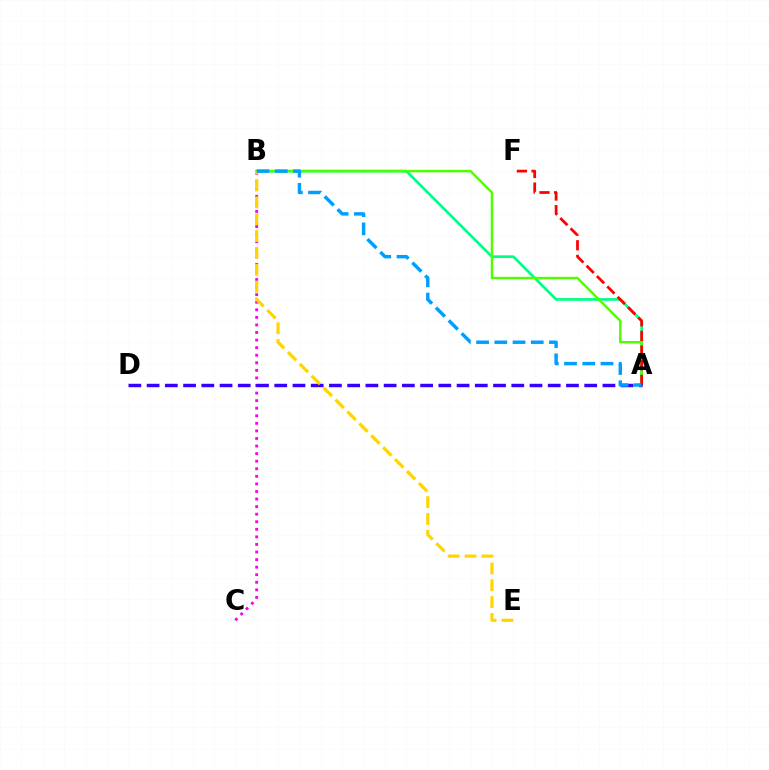{('B', 'C'): [{'color': '#ff00ed', 'line_style': 'dotted', 'thickness': 2.06}], ('A', 'B'): [{'color': '#00ff86', 'line_style': 'solid', 'thickness': 1.96}, {'color': '#4fff00', 'line_style': 'solid', 'thickness': 1.76}, {'color': '#009eff', 'line_style': 'dashed', 'thickness': 2.48}], ('A', 'F'): [{'color': '#ff0000', 'line_style': 'dashed', 'thickness': 1.99}], ('A', 'D'): [{'color': '#3700ff', 'line_style': 'dashed', 'thickness': 2.48}], ('B', 'E'): [{'color': '#ffd500', 'line_style': 'dashed', 'thickness': 2.29}]}